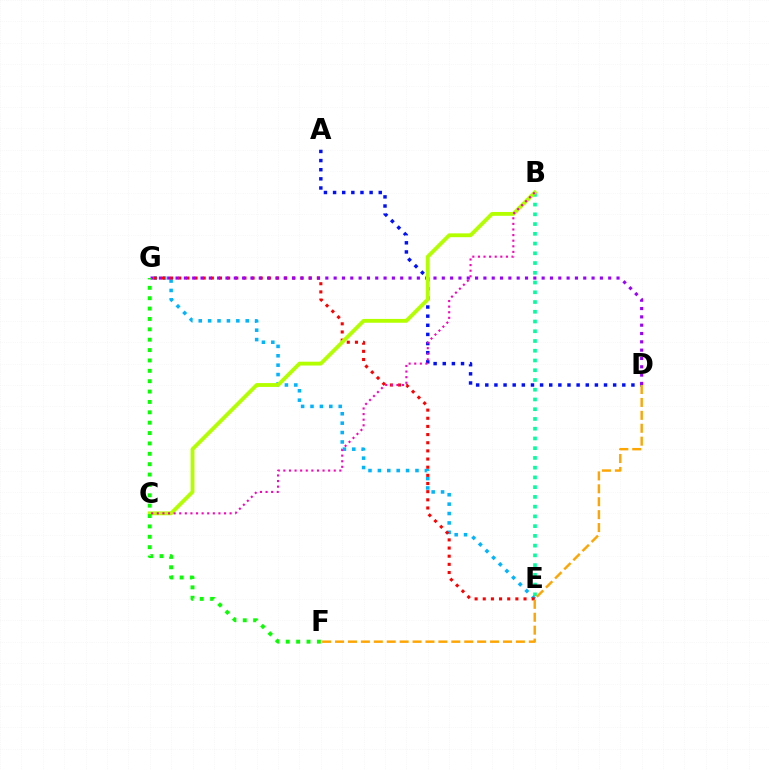{('B', 'E'): [{'color': '#00ff9d', 'line_style': 'dotted', 'thickness': 2.65}], ('E', 'G'): [{'color': '#00b5ff', 'line_style': 'dotted', 'thickness': 2.55}, {'color': '#ff0000', 'line_style': 'dotted', 'thickness': 2.22}], ('A', 'D'): [{'color': '#0010ff', 'line_style': 'dotted', 'thickness': 2.48}], ('D', 'G'): [{'color': '#9b00ff', 'line_style': 'dotted', 'thickness': 2.26}], ('B', 'C'): [{'color': '#b3ff00', 'line_style': 'solid', 'thickness': 2.76}, {'color': '#ff00bd', 'line_style': 'dotted', 'thickness': 1.52}], ('F', 'G'): [{'color': '#08ff00', 'line_style': 'dotted', 'thickness': 2.82}], ('D', 'F'): [{'color': '#ffa500', 'line_style': 'dashed', 'thickness': 1.75}]}